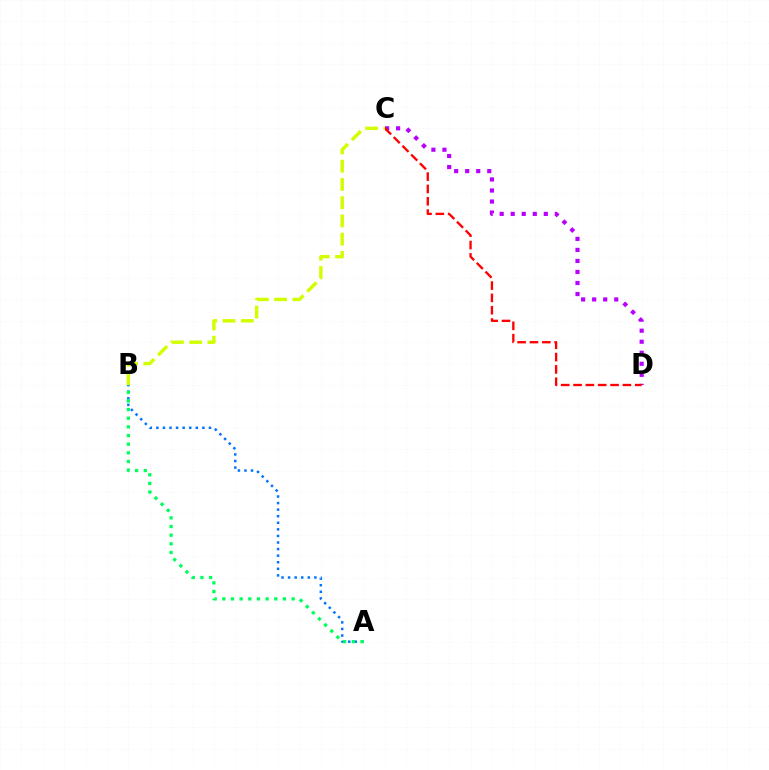{('A', 'B'): [{'color': '#0074ff', 'line_style': 'dotted', 'thickness': 1.79}, {'color': '#00ff5c', 'line_style': 'dotted', 'thickness': 2.35}], ('C', 'D'): [{'color': '#b900ff', 'line_style': 'dotted', 'thickness': 3.0}, {'color': '#ff0000', 'line_style': 'dashed', 'thickness': 1.68}], ('B', 'C'): [{'color': '#d1ff00', 'line_style': 'dashed', 'thickness': 2.48}]}